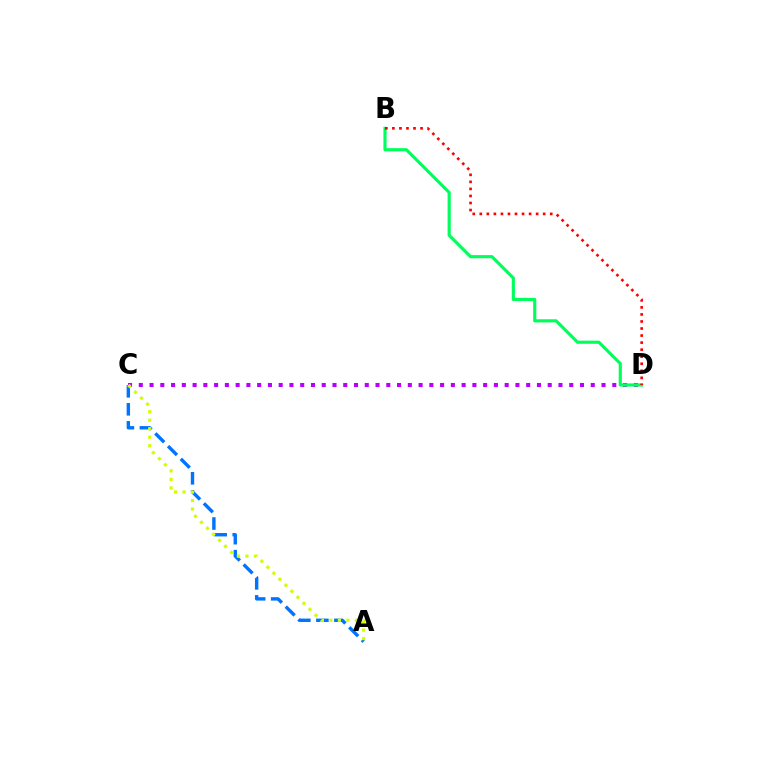{('A', 'C'): [{'color': '#0074ff', 'line_style': 'dashed', 'thickness': 2.45}, {'color': '#d1ff00', 'line_style': 'dotted', 'thickness': 2.31}], ('C', 'D'): [{'color': '#b900ff', 'line_style': 'dotted', 'thickness': 2.92}], ('B', 'D'): [{'color': '#00ff5c', 'line_style': 'solid', 'thickness': 2.27}, {'color': '#ff0000', 'line_style': 'dotted', 'thickness': 1.91}]}